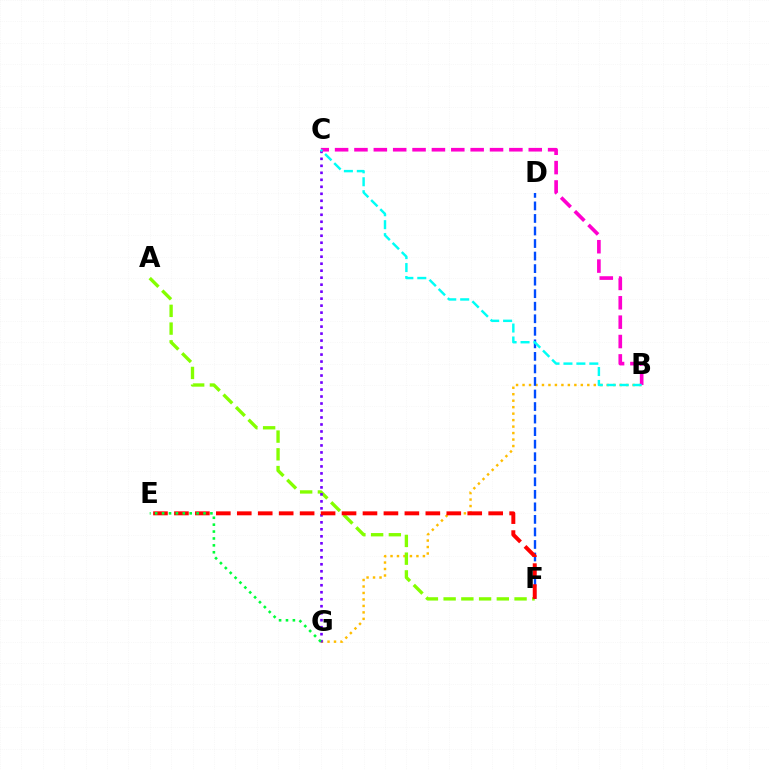{('B', 'G'): [{'color': '#ffbd00', 'line_style': 'dotted', 'thickness': 1.76}], ('A', 'F'): [{'color': '#84ff00', 'line_style': 'dashed', 'thickness': 2.41}], ('C', 'G'): [{'color': '#7200ff', 'line_style': 'dotted', 'thickness': 1.9}], ('D', 'F'): [{'color': '#004bff', 'line_style': 'dashed', 'thickness': 1.7}], ('E', 'F'): [{'color': '#ff0000', 'line_style': 'dashed', 'thickness': 2.85}], ('E', 'G'): [{'color': '#00ff39', 'line_style': 'dotted', 'thickness': 1.88}], ('B', 'C'): [{'color': '#ff00cf', 'line_style': 'dashed', 'thickness': 2.63}, {'color': '#00fff6', 'line_style': 'dashed', 'thickness': 1.76}]}